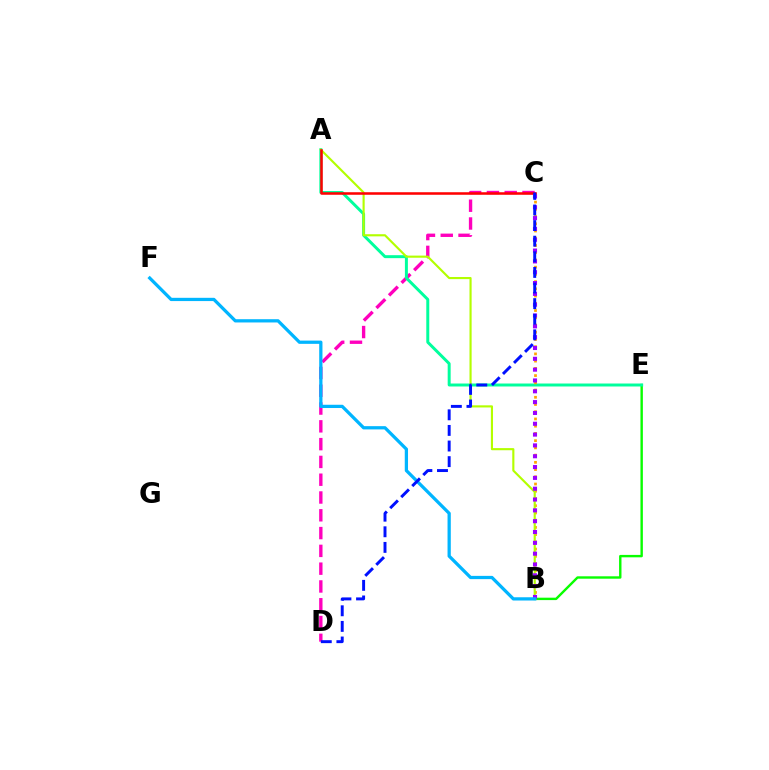{('B', 'E'): [{'color': '#08ff00', 'line_style': 'solid', 'thickness': 1.73}], ('C', 'D'): [{'color': '#ff00bd', 'line_style': 'dashed', 'thickness': 2.42}, {'color': '#0010ff', 'line_style': 'dashed', 'thickness': 2.12}], ('A', 'E'): [{'color': '#00ff9d', 'line_style': 'solid', 'thickness': 2.14}], ('B', 'C'): [{'color': '#ffa500', 'line_style': 'dotted', 'thickness': 1.96}, {'color': '#9b00ff', 'line_style': 'dotted', 'thickness': 2.94}], ('A', 'B'): [{'color': '#b3ff00', 'line_style': 'solid', 'thickness': 1.54}], ('A', 'C'): [{'color': '#ff0000', 'line_style': 'solid', 'thickness': 1.83}], ('B', 'F'): [{'color': '#00b5ff', 'line_style': 'solid', 'thickness': 2.34}]}